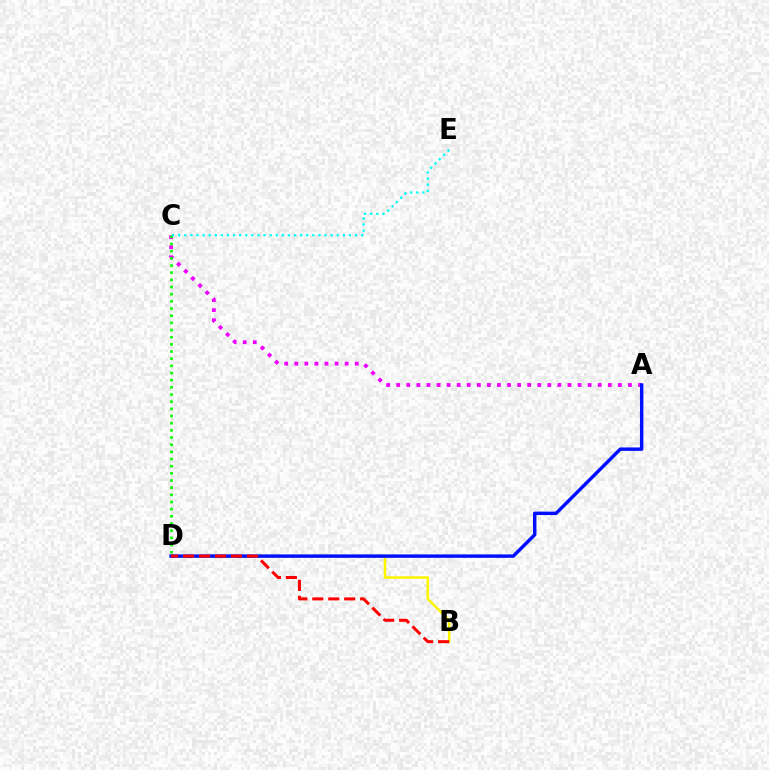{('B', 'D'): [{'color': '#fcf500', 'line_style': 'solid', 'thickness': 1.83}, {'color': '#ff0000', 'line_style': 'dashed', 'thickness': 2.17}], ('A', 'C'): [{'color': '#ee00ff', 'line_style': 'dotted', 'thickness': 2.74}], ('C', 'D'): [{'color': '#08ff00', 'line_style': 'dotted', 'thickness': 1.95}], ('C', 'E'): [{'color': '#00fff6', 'line_style': 'dotted', 'thickness': 1.66}], ('A', 'D'): [{'color': '#0010ff', 'line_style': 'solid', 'thickness': 2.47}]}